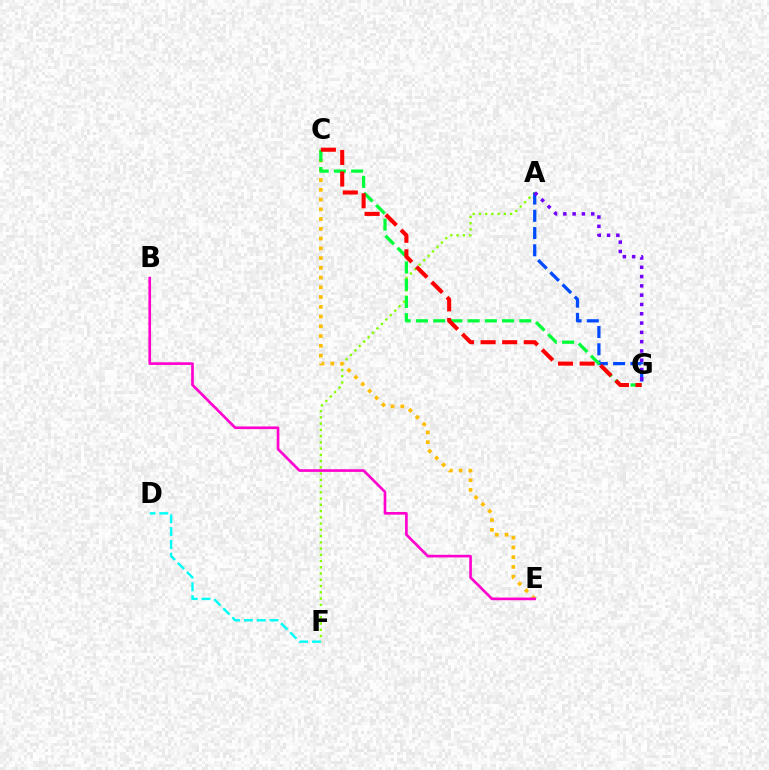{('A', 'F'): [{'color': '#84ff00', 'line_style': 'dotted', 'thickness': 1.7}], ('D', 'F'): [{'color': '#00fff6', 'line_style': 'dashed', 'thickness': 1.74}], ('A', 'G'): [{'color': '#004bff', 'line_style': 'dashed', 'thickness': 2.34}, {'color': '#7200ff', 'line_style': 'dotted', 'thickness': 2.53}], ('C', 'E'): [{'color': '#ffbd00', 'line_style': 'dotted', 'thickness': 2.65}], ('C', 'G'): [{'color': '#00ff39', 'line_style': 'dashed', 'thickness': 2.34}, {'color': '#ff0000', 'line_style': 'dashed', 'thickness': 2.93}], ('B', 'E'): [{'color': '#ff00cf', 'line_style': 'solid', 'thickness': 1.91}]}